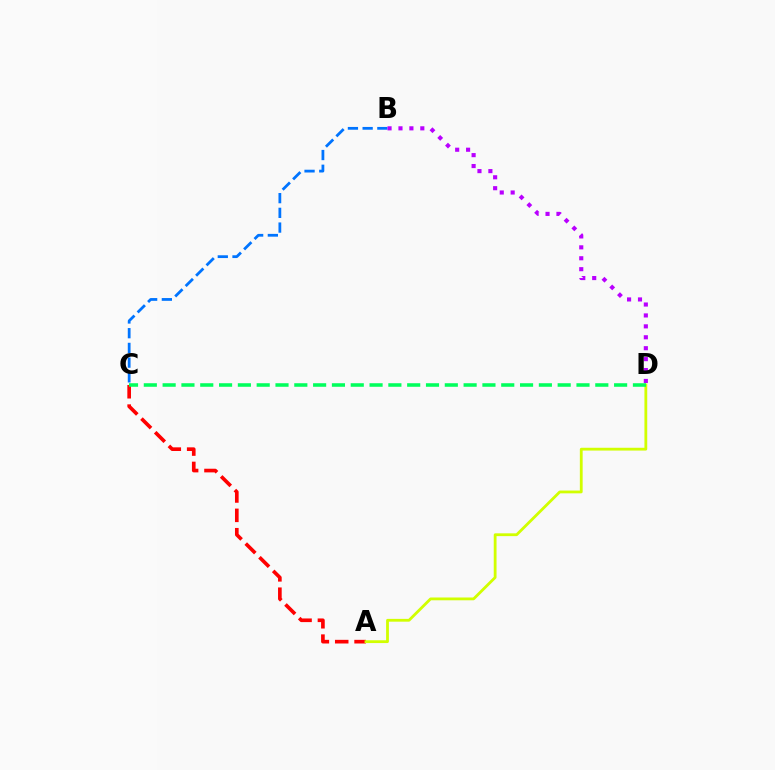{('B', 'C'): [{'color': '#0074ff', 'line_style': 'dashed', 'thickness': 2.0}], ('A', 'C'): [{'color': '#ff0000', 'line_style': 'dashed', 'thickness': 2.63}], ('B', 'D'): [{'color': '#b900ff', 'line_style': 'dotted', 'thickness': 2.97}], ('A', 'D'): [{'color': '#d1ff00', 'line_style': 'solid', 'thickness': 2.01}], ('C', 'D'): [{'color': '#00ff5c', 'line_style': 'dashed', 'thickness': 2.56}]}